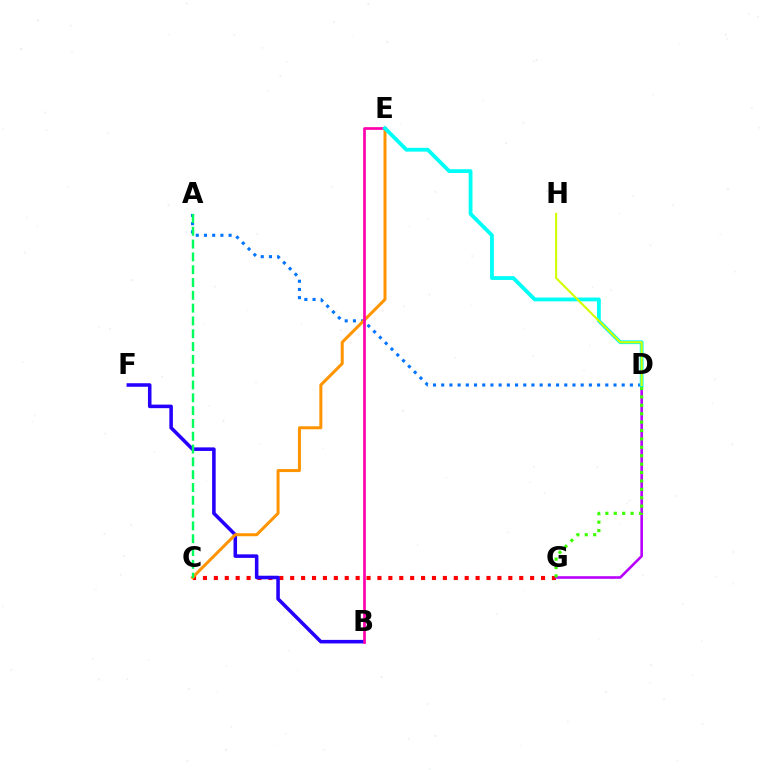{('A', 'D'): [{'color': '#0074ff', 'line_style': 'dotted', 'thickness': 2.23}], ('C', 'G'): [{'color': '#ff0000', 'line_style': 'dotted', 'thickness': 2.96}], ('D', 'G'): [{'color': '#b900ff', 'line_style': 'solid', 'thickness': 1.87}, {'color': '#3dff00', 'line_style': 'dotted', 'thickness': 2.28}], ('B', 'F'): [{'color': '#2500ff', 'line_style': 'solid', 'thickness': 2.56}], ('C', 'E'): [{'color': '#ff9400', 'line_style': 'solid', 'thickness': 2.16}], ('B', 'E'): [{'color': '#ff00ac', 'line_style': 'solid', 'thickness': 1.93}], ('D', 'E'): [{'color': '#00fff6', 'line_style': 'solid', 'thickness': 2.74}], ('D', 'H'): [{'color': '#d1ff00', 'line_style': 'solid', 'thickness': 1.51}], ('A', 'C'): [{'color': '#00ff5c', 'line_style': 'dashed', 'thickness': 1.74}]}